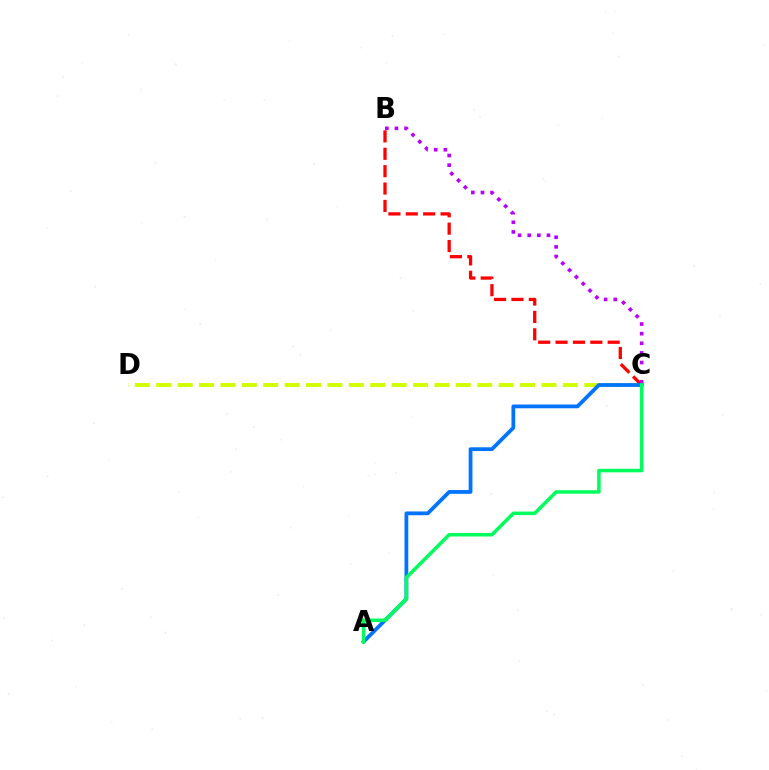{('C', 'D'): [{'color': '#d1ff00', 'line_style': 'dashed', 'thickness': 2.91}], ('B', 'C'): [{'color': '#ff0000', 'line_style': 'dashed', 'thickness': 2.36}, {'color': '#b900ff', 'line_style': 'dotted', 'thickness': 2.62}], ('A', 'C'): [{'color': '#0074ff', 'line_style': 'solid', 'thickness': 2.72}, {'color': '#00ff5c', 'line_style': 'solid', 'thickness': 2.53}]}